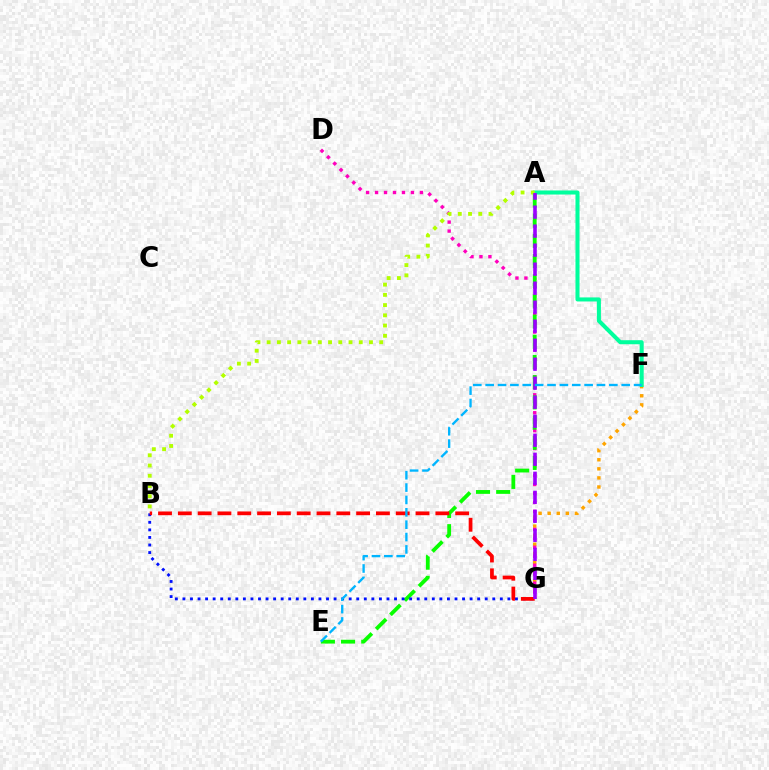{('F', 'G'): [{'color': '#ffa500', 'line_style': 'dotted', 'thickness': 2.47}], ('A', 'F'): [{'color': '#00ff9d', 'line_style': 'solid', 'thickness': 2.92}], ('D', 'G'): [{'color': '#ff00bd', 'line_style': 'dotted', 'thickness': 2.44}], ('A', 'E'): [{'color': '#08ff00', 'line_style': 'dashed', 'thickness': 2.74}], ('B', 'G'): [{'color': '#0010ff', 'line_style': 'dotted', 'thickness': 2.05}, {'color': '#ff0000', 'line_style': 'dashed', 'thickness': 2.69}], ('A', 'B'): [{'color': '#b3ff00', 'line_style': 'dotted', 'thickness': 2.78}], ('A', 'G'): [{'color': '#9b00ff', 'line_style': 'dashed', 'thickness': 2.58}], ('E', 'F'): [{'color': '#00b5ff', 'line_style': 'dashed', 'thickness': 1.68}]}